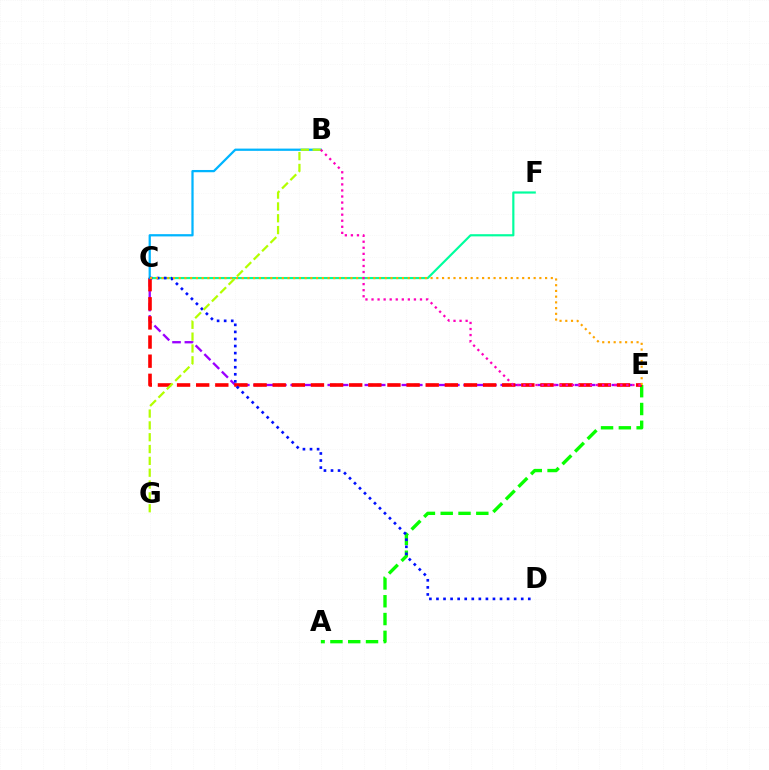{('A', 'E'): [{'color': '#08ff00', 'line_style': 'dashed', 'thickness': 2.42}], ('C', 'F'): [{'color': '#00ff9d', 'line_style': 'solid', 'thickness': 1.57}], ('C', 'E'): [{'color': '#9b00ff', 'line_style': 'dashed', 'thickness': 1.68}, {'color': '#ff0000', 'line_style': 'dashed', 'thickness': 2.6}, {'color': '#ffa500', 'line_style': 'dotted', 'thickness': 1.56}], ('B', 'C'): [{'color': '#00b5ff', 'line_style': 'solid', 'thickness': 1.62}], ('C', 'D'): [{'color': '#0010ff', 'line_style': 'dotted', 'thickness': 1.92}], ('B', 'G'): [{'color': '#b3ff00', 'line_style': 'dashed', 'thickness': 1.61}], ('B', 'E'): [{'color': '#ff00bd', 'line_style': 'dotted', 'thickness': 1.65}]}